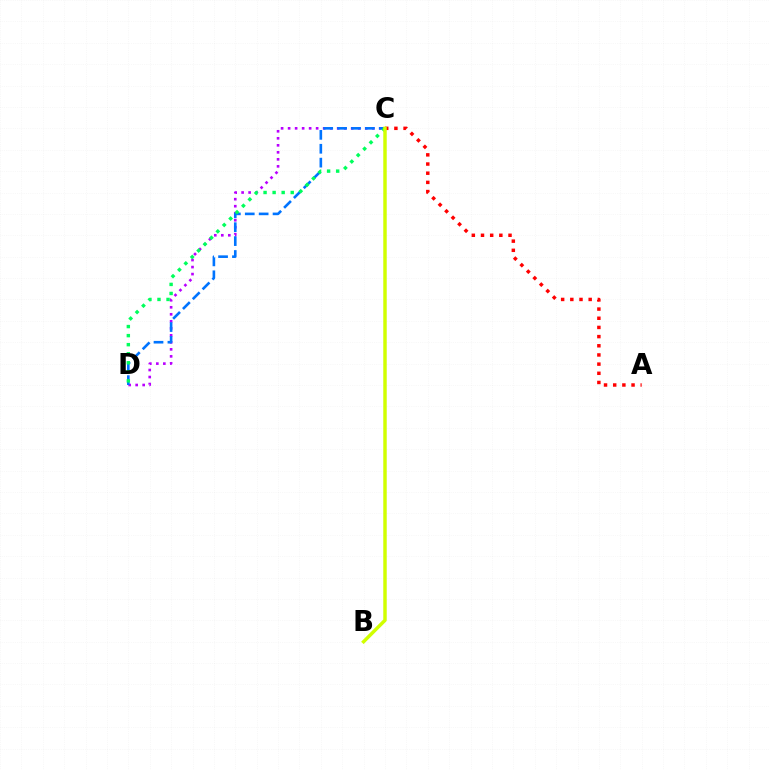{('A', 'C'): [{'color': '#ff0000', 'line_style': 'dotted', 'thickness': 2.49}], ('C', 'D'): [{'color': '#b900ff', 'line_style': 'dotted', 'thickness': 1.9}, {'color': '#0074ff', 'line_style': 'dashed', 'thickness': 1.89}, {'color': '#00ff5c', 'line_style': 'dotted', 'thickness': 2.46}], ('B', 'C'): [{'color': '#d1ff00', 'line_style': 'solid', 'thickness': 2.49}]}